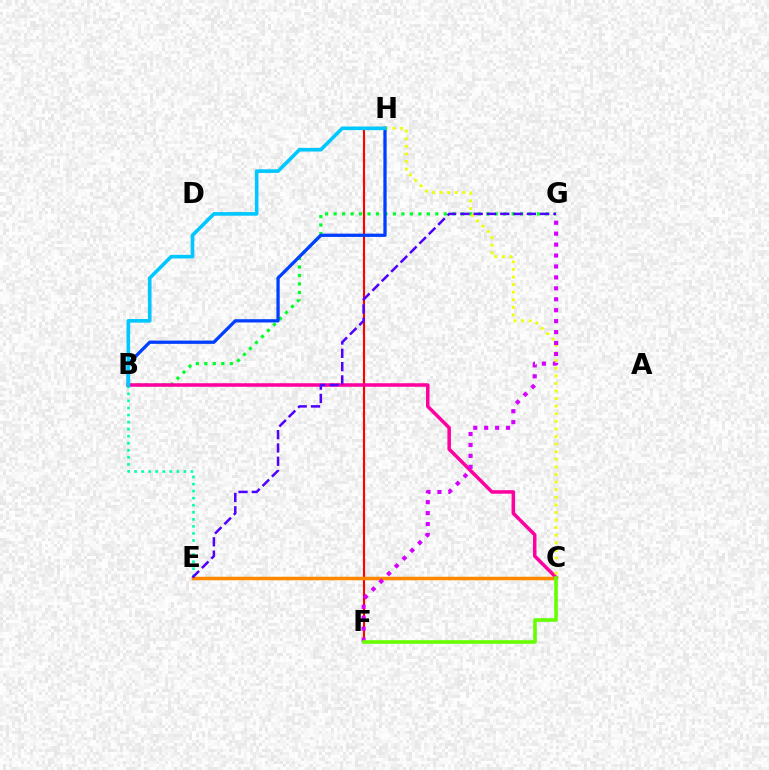{('B', 'G'): [{'color': '#00ff27', 'line_style': 'dotted', 'thickness': 2.3}], ('F', 'H'): [{'color': '#ff0000', 'line_style': 'solid', 'thickness': 1.52}], ('B', 'H'): [{'color': '#003fff', 'line_style': 'solid', 'thickness': 2.36}, {'color': '#00c7ff', 'line_style': 'solid', 'thickness': 2.6}], ('B', 'E'): [{'color': '#00ffaf', 'line_style': 'dotted', 'thickness': 1.92}], ('B', 'C'): [{'color': '#ff00a0', 'line_style': 'solid', 'thickness': 2.54}], ('C', 'H'): [{'color': '#eeff00', 'line_style': 'dotted', 'thickness': 2.06}], ('C', 'E'): [{'color': '#ff8800', 'line_style': 'solid', 'thickness': 2.52}], ('F', 'G'): [{'color': '#d600ff', 'line_style': 'dotted', 'thickness': 2.97}], ('E', 'G'): [{'color': '#4f00ff', 'line_style': 'dashed', 'thickness': 1.81}], ('C', 'F'): [{'color': '#66ff00', 'line_style': 'solid', 'thickness': 2.58}]}